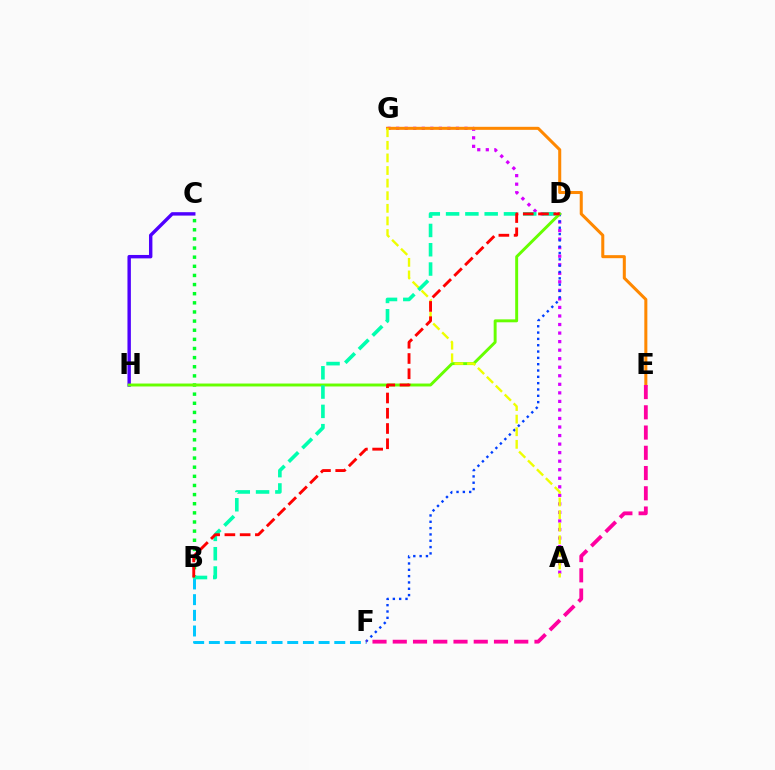{('A', 'G'): [{'color': '#d600ff', 'line_style': 'dotted', 'thickness': 2.32}, {'color': '#eeff00', 'line_style': 'dashed', 'thickness': 1.71}], ('B', 'F'): [{'color': '#00c7ff', 'line_style': 'dashed', 'thickness': 2.13}], ('D', 'F'): [{'color': '#003fff', 'line_style': 'dotted', 'thickness': 1.72}], ('E', 'G'): [{'color': '#ff8800', 'line_style': 'solid', 'thickness': 2.19}], ('C', 'H'): [{'color': '#4f00ff', 'line_style': 'solid', 'thickness': 2.46}], ('B', 'C'): [{'color': '#00ff27', 'line_style': 'dotted', 'thickness': 2.48}], ('D', 'H'): [{'color': '#66ff00', 'line_style': 'solid', 'thickness': 2.11}], ('B', 'D'): [{'color': '#00ffaf', 'line_style': 'dashed', 'thickness': 2.62}, {'color': '#ff0000', 'line_style': 'dashed', 'thickness': 2.07}], ('E', 'F'): [{'color': '#ff00a0', 'line_style': 'dashed', 'thickness': 2.75}]}